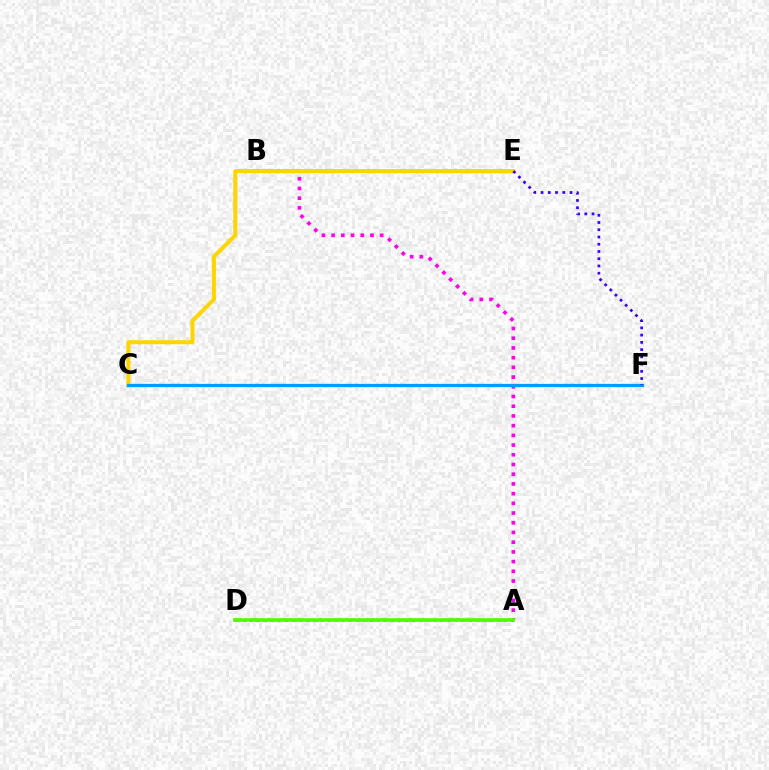{('B', 'E'): [{'color': '#00ff86', 'line_style': 'dashed', 'thickness': 1.84}], ('A', 'D'): [{'color': '#ff0000', 'line_style': 'dotted', 'thickness': 1.92}, {'color': '#4fff00', 'line_style': 'solid', 'thickness': 2.67}], ('A', 'B'): [{'color': '#ff00ed', 'line_style': 'dotted', 'thickness': 2.64}], ('C', 'E'): [{'color': '#ffd500', 'line_style': 'solid', 'thickness': 2.9}], ('C', 'F'): [{'color': '#009eff', 'line_style': 'solid', 'thickness': 2.36}], ('E', 'F'): [{'color': '#3700ff', 'line_style': 'dotted', 'thickness': 1.97}]}